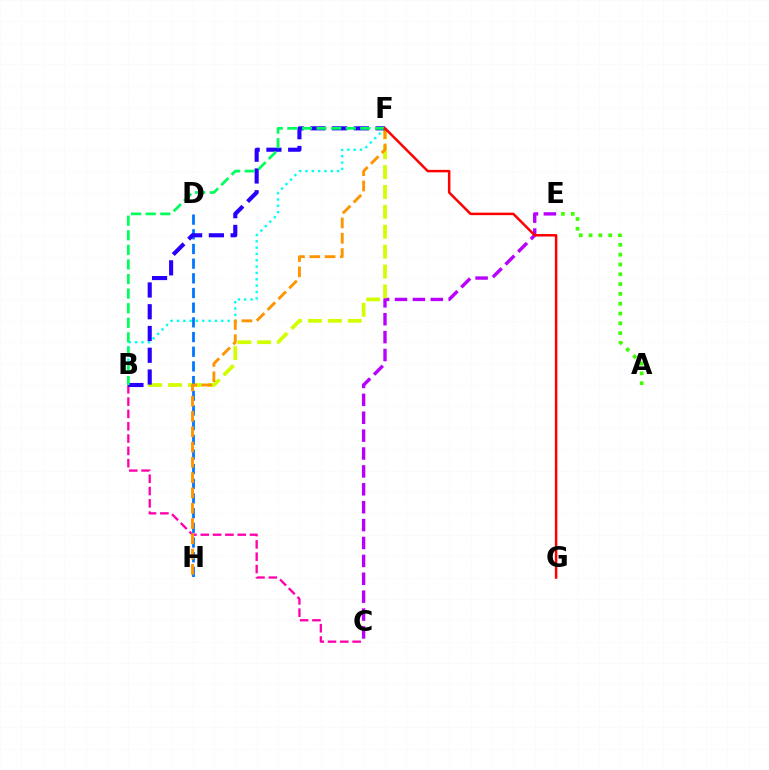{('C', 'E'): [{'color': '#b900ff', 'line_style': 'dashed', 'thickness': 2.43}], ('B', 'F'): [{'color': '#d1ff00', 'line_style': 'dashed', 'thickness': 2.7}, {'color': '#00fff6', 'line_style': 'dotted', 'thickness': 1.72}, {'color': '#2500ff', 'line_style': 'dashed', 'thickness': 2.96}, {'color': '#00ff5c', 'line_style': 'dashed', 'thickness': 1.98}], ('B', 'C'): [{'color': '#ff00ac', 'line_style': 'dashed', 'thickness': 1.67}], ('A', 'E'): [{'color': '#3dff00', 'line_style': 'dotted', 'thickness': 2.67}], ('D', 'H'): [{'color': '#0074ff', 'line_style': 'dashed', 'thickness': 1.99}], ('F', 'H'): [{'color': '#ff9400', 'line_style': 'dashed', 'thickness': 2.08}], ('F', 'G'): [{'color': '#ff0000', 'line_style': 'solid', 'thickness': 1.8}]}